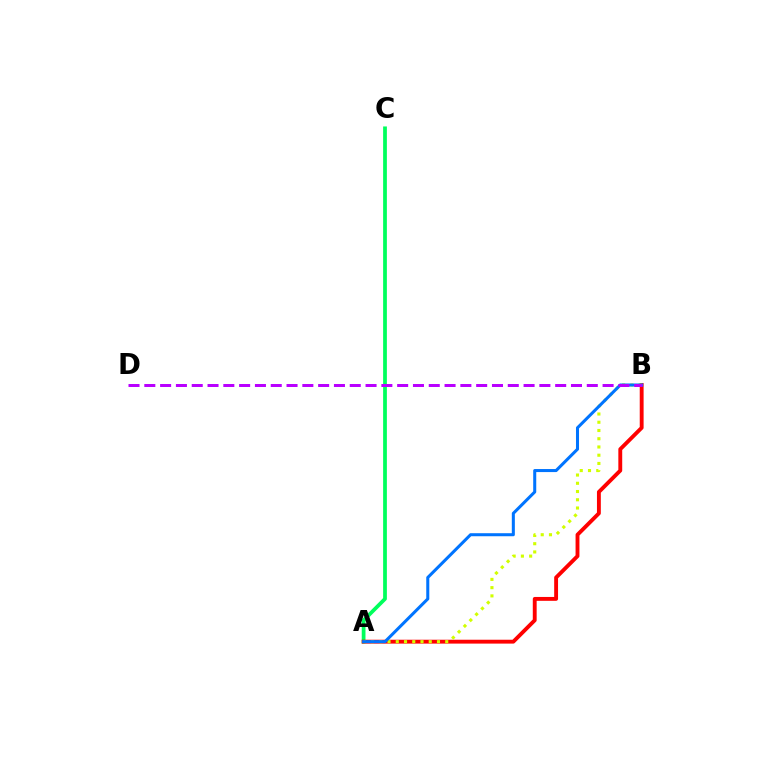{('A', 'C'): [{'color': '#00ff5c', 'line_style': 'solid', 'thickness': 2.7}], ('A', 'B'): [{'color': '#ff0000', 'line_style': 'solid', 'thickness': 2.79}, {'color': '#d1ff00', 'line_style': 'dotted', 'thickness': 2.24}, {'color': '#0074ff', 'line_style': 'solid', 'thickness': 2.19}], ('B', 'D'): [{'color': '#b900ff', 'line_style': 'dashed', 'thickness': 2.15}]}